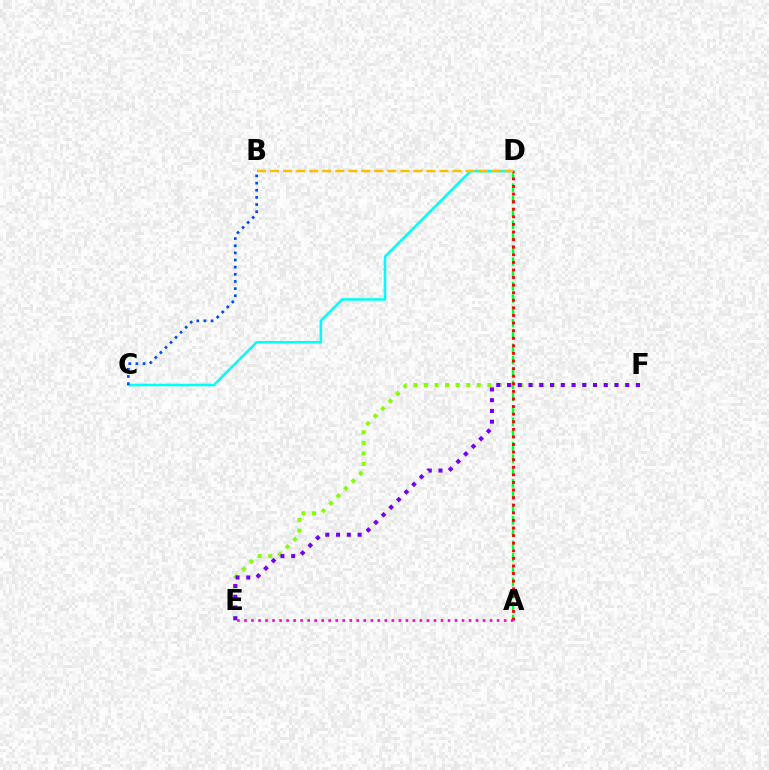{('E', 'F'): [{'color': '#84ff00', 'line_style': 'dotted', 'thickness': 2.87}, {'color': '#7200ff', 'line_style': 'dotted', 'thickness': 2.92}], ('A', 'D'): [{'color': '#00ff39', 'line_style': 'dashed', 'thickness': 1.67}, {'color': '#ff0000', 'line_style': 'dotted', 'thickness': 2.06}], ('C', 'D'): [{'color': '#00fff6', 'line_style': 'solid', 'thickness': 1.82}], ('B', 'D'): [{'color': '#ffbd00', 'line_style': 'dashed', 'thickness': 1.77}], ('B', 'C'): [{'color': '#004bff', 'line_style': 'dotted', 'thickness': 1.94}], ('A', 'E'): [{'color': '#ff00cf', 'line_style': 'dotted', 'thickness': 1.91}]}